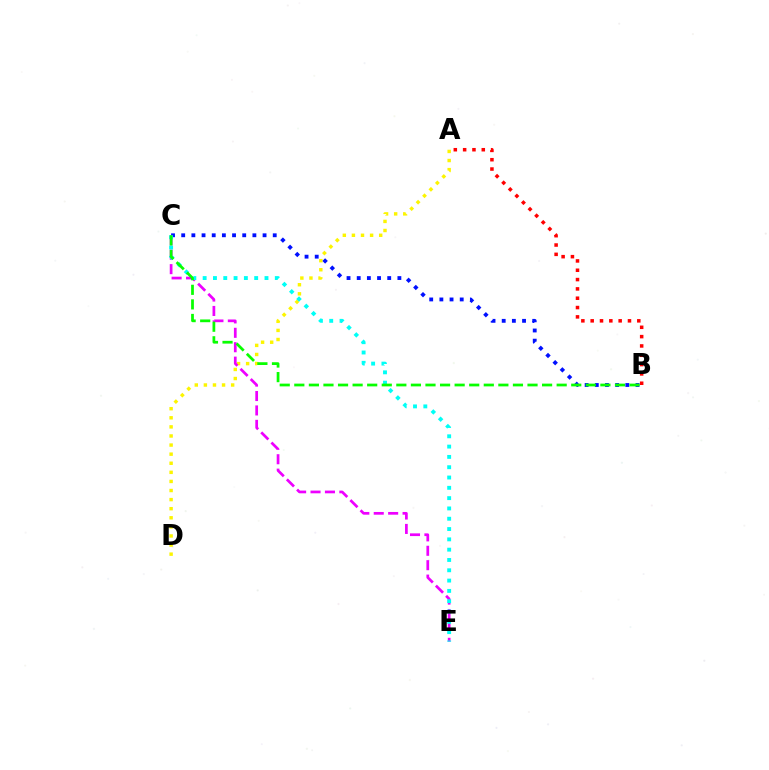{('A', 'D'): [{'color': '#fcf500', 'line_style': 'dotted', 'thickness': 2.47}], ('A', 'B'): [{'color': '#ff0000', 'line_style': 'dotted', 'thickness': 2.53}], ('B', 'C'): [{'color': '#0010ff', 'line_style': 'dotted', 'thickness': 2.76}, {'color': '#08ff00', 'line_style': 'dashed', 'thickness': 1.98}], ('C', 'E'): [{'color': '#ee00ff', 'line_style': 'dashed', 'thickness': 1.96}, {'color': '#00fff6', 'line_style': 'dotted', 'thickness': 2.8}]}